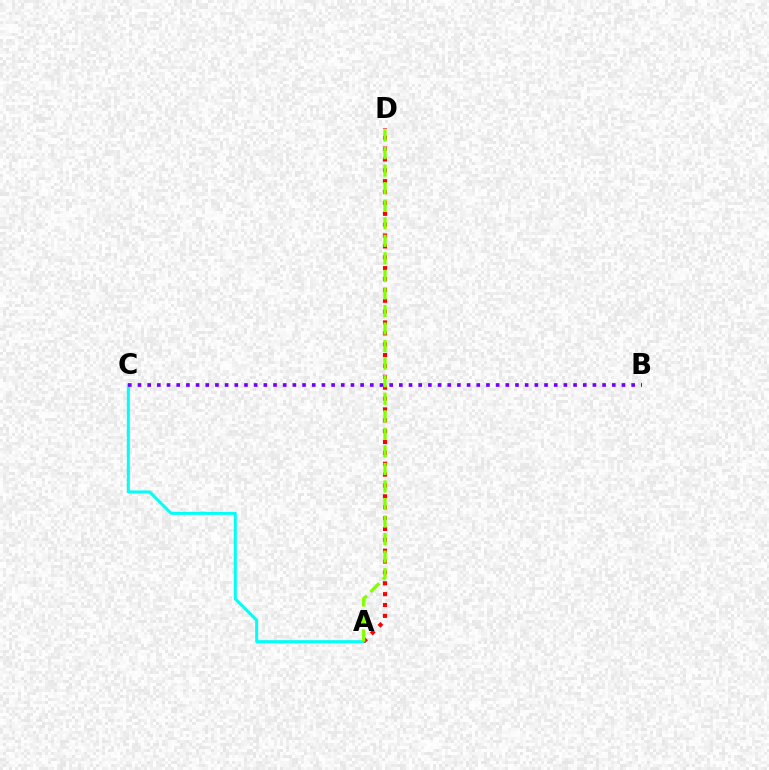{('A', 'C'): [{'color': '#00fff6', 'line_style': 'solid', 'thickness': 2.17}], ('A', 'D'): [{'color': '#ff0000', 'line_style': 'dotted', 'thickness': 2.95}, {'color': '#84ff00', 'line_style': 'dashed', 'thickness': 2.38}], ('B', 'C'): [{'color': '#7200ff', 'line_style': 'dotted', 'thickness': 2.63}]}